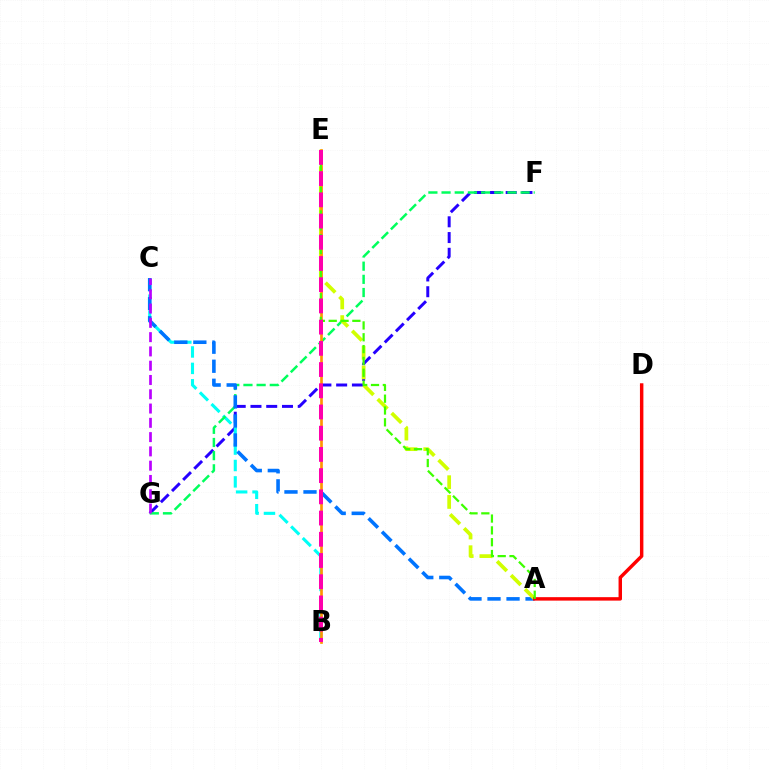{('F', 'G'): [{'color': '#2500ff', 'line_style': 'dashed', 'thickness': 2.14}, {'color': '#00ff5c', 'line_style': 'dashed', 'thickness': 1.79}], ('B', 'C'): [{'color': '#00fff6', 'line_style': 'dashed', 'thickness': 2.23}], ('A', 'C'): [{'color': '#0074ff', 'line_style': 'dashed', 'thickness': 2.58}], ('C', 'G'): [{'color': '#b900ff', 'line_style': 'dashed', 'thickness': 1.94}], ('A', 'E'): [{'color': '#d1ff00', 'line_style': 'dashed', 'thickness': 2.68}, {'color': '#3dff00', 'line_style': 'dashed', 'thickness': 1.61}], ('B', 'E'): [{'color': '#ff9400', 'line_style': 'solid', 'thickness': 1.93}, {'color': '#ff00ac', 'line_style': 'dashed', 'thickness': 2.88}], ('A', 'D'): [{'color': '#ff0000', 'line_style': 'solid', 'thickness': 2.48}]}